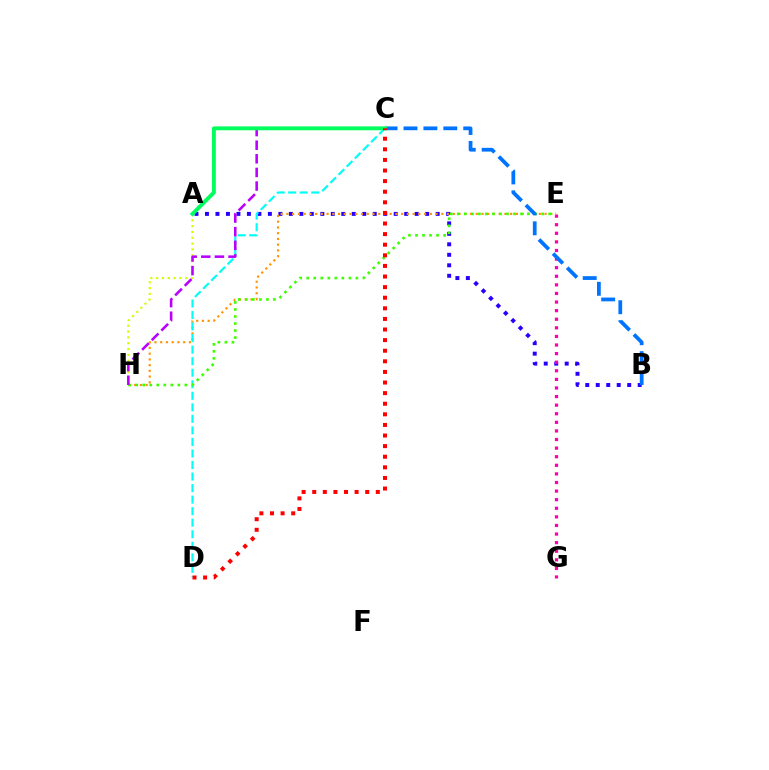{('A', 'B'): [{'color': '#2500ff', 'line_style': 'dotted', 'thickness': 2.85}], ('E', 'H'): [{'color': '#ff9400', 'line_style': 'dotted', 'thickness': 1.56}, {'color': '#3dff00', 'line_style': 'dotted', 'thickness': 1.91}], ('A', 'H'): [{'color': '#d1ff00', 'line_style': 'dotted', 'thickness': 1.58}], ('E', 'G'): [{'color': '#ff00ac', 'line_style': 'dotted', 'thickness': 2.33}], ('C', 'D'): [{'color': '#00fff6', 'line_style': 'dashed', 'thickness': 1.57}, {'color': '#ff0000', 'line_style': 'dotted', 'thickness': 2.88}], ('C', 'H'): [{'color': '#b900ff', 'line_style': 'dashed', 'thickness': 1.85}], ('B', 'C'): [{'color': '#0074ff', 'line_style': 'dashed', 'thickness': 2.71}], ('A', 'C'): [{'color': '#00ff5c', 'line_style': 'solid', 'thickness': 2.81}]}